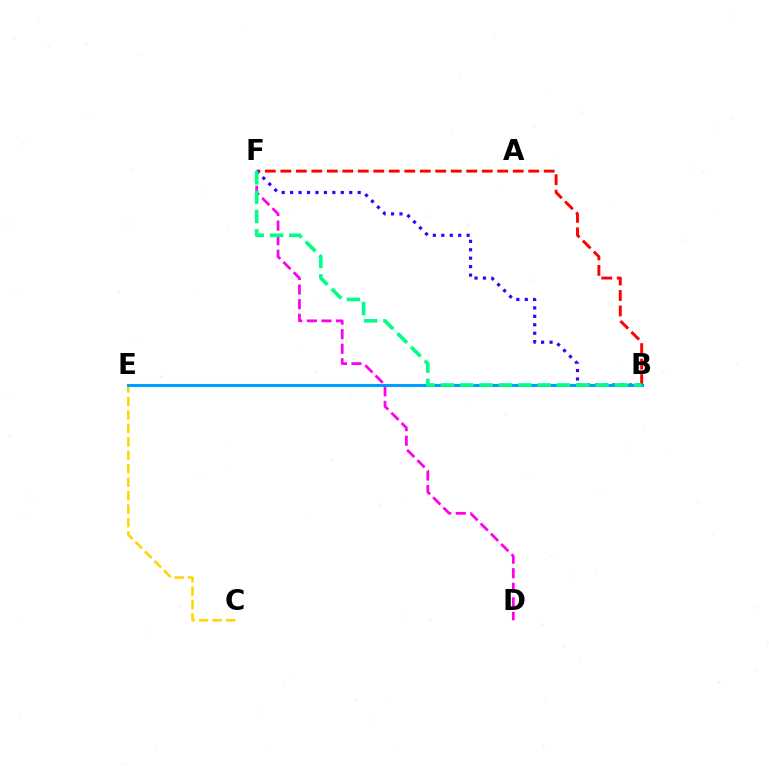{('B', 'F'): [{'color': '#ff0000', 'line_style': 'dashed', 'thickness': 2.1}, {'color': '#3700ff', 'line_style': 'dotted', 'thickness': 2.29}, {'color': '#00ff86', 'line_style': 'dashed', 'thickness': 2.63}], ('B', 'E'): [{'color': '#4fff00', 'line_style': 'solid', 'thickness': 2.06}, {'color': '#009eff', 'line_style': 'solid', 'thickness': 2.16}], ('D', 'F'): [{'color': '#ff00ed', 'line_style': 'dashed', 'thickness': 1.98}], ('C', 'E'): [{'color': '#ffd500', 'line_style': 'dashed', 'thickness': 1.83}]}